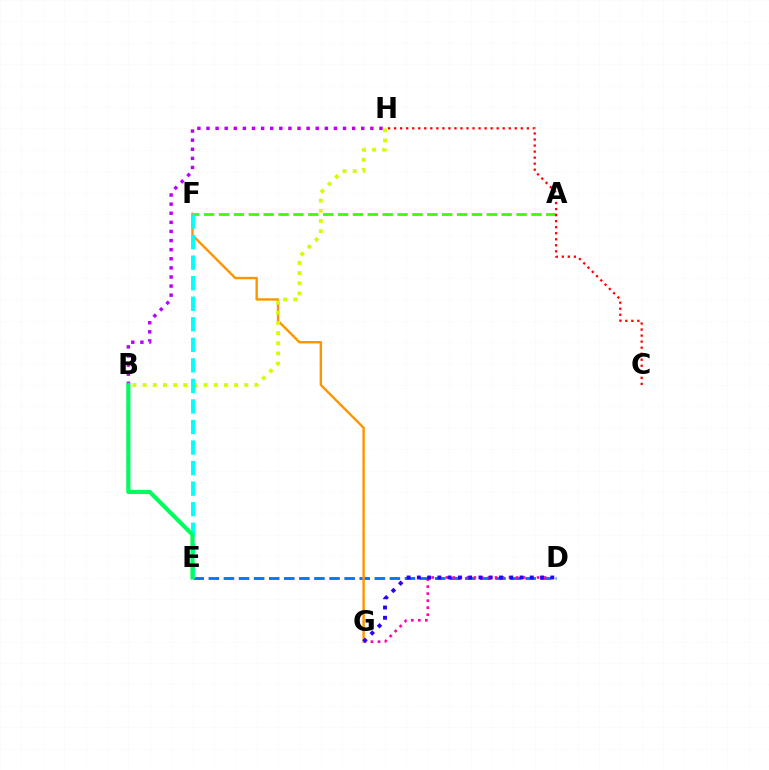{('A', 'F'): [{'color': '#3dff00', 'line_style': 'dashed', 'thickness': 2.02}], ('D', 'E'): [{'color': '#0074ff', 'line_style': 'dashed', 'thickness': 2.05}], ('D', 'G'): [{'color': '#ff00ac', 'line_style': 'dotted', 'thickness': 1.91}, {'color': '#2500ff', 'line_style': 'dotted', 'thickness': 2.79}], ('F', 'G'): [{'color': '#ff9400', 'line_style': 'solid', 'thickness': 1.72}], ('B', 'H'): [{'color': '#d1ff00', 'line_style': 'dotted', 'thickness': 2.76}, {'color': '#b900ff', 'line_style': 'dotted', 'thickness': 2.47}], ('E', 'F'): [{'color': '#00fff6', 'line_style': 'dashed', 'thickness': 2.79}], ('C', 'H'): [{'color': '#ff0000', 'line_style': 'dotted', 'thickness': 1.64}], ('B', 'E'): [{'color': '#00ff5c', 'line_style': 'solid', 'thickness': 2.99}]}